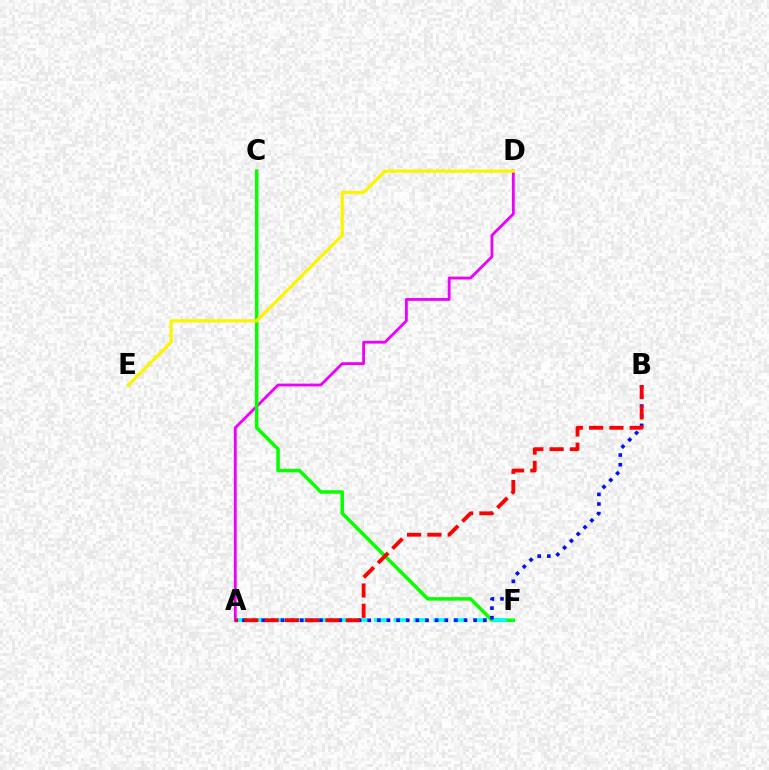{('A', 'D'): [{'color': '#ee00ff', 'line_style': 'solid', 'thickness': 2.03}], ('C', 'F'): [{'color': '#08ff00', 'line_style': 'solid', 'thickness': 2.53}], ('A', 'F'): [{'color': '#00fff6', 'line_style': 'dashed', 'thickness': 2.69}], ('A', 'B'): [{'color': '#0010ff', 'line_style': 'dotted', 'thickness': 2.62}, {'color': '#ff0000', 'line_style': 'dashed', 'thickness': 2.76}], ('D', 'E'): [{'color': '#fcf500', 'line_style': 'solid', 'thickness': 2.34}]}